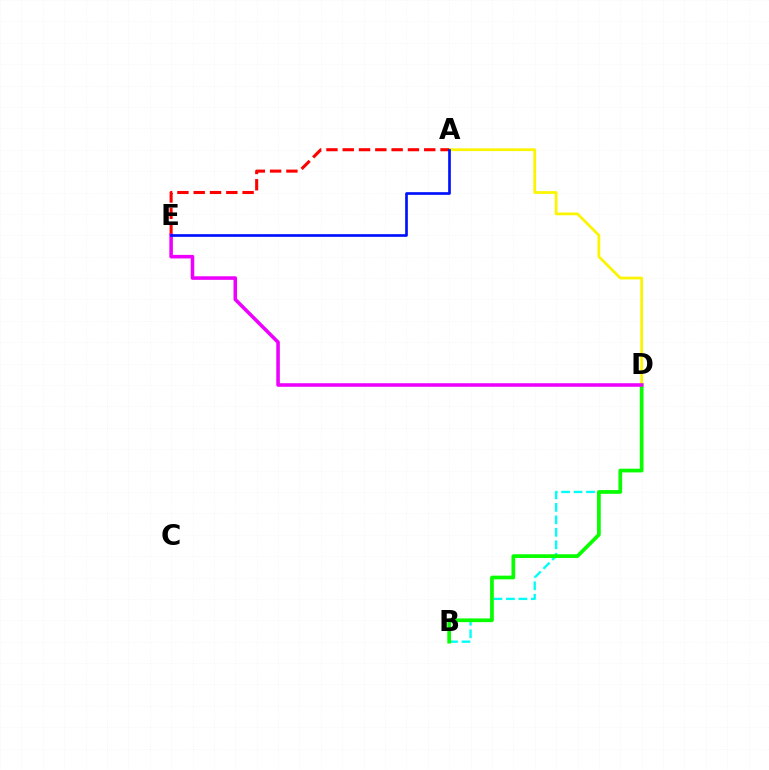{('B', 'D'): [{'color': '#00fff6', 'line_style': 'dashed', 'thickness': 1.69}, {'color': '#08ff00', 'line_style': 'solid', 'thickness': 2.68}], ('A', 'D'): [{'color': '#fcf500', 'line_style': 'solid', 'thickness': 1.98}], ('A', 'E'): [{'color': '#ff0000', 'line_style': 'dashed', 'thickness': 2.21}, {'color': '#0010ff', 'line_style': 'solid', 'thickness': 1.92}], ('D', 'E'): [{'color': '#ee00ff', 'line_style': 'solid', 'thickness': 2.56}]}